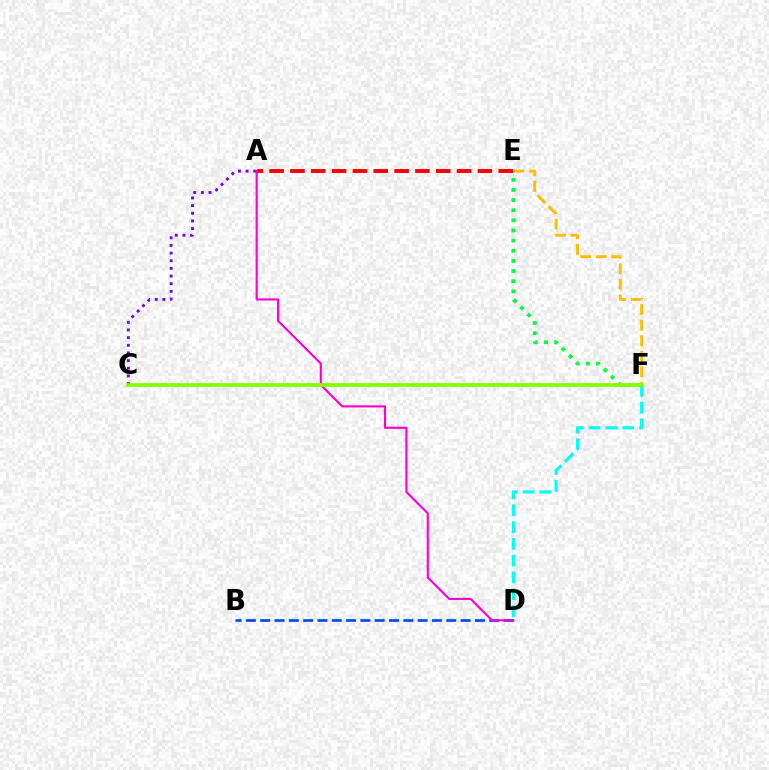{('D', 'F'): [{'color': '#00fff6', 'line_style': 'dashed', 'thickness': 2.28}], ('E', 'F'): [{'color': '#ffbd00', 'line_style': 'dashed', 'thickness': 2.11}, {'color': '#00ff39', 'line_style': 'dotted', 'thickness': 2.75}], ('A', 'E'): [{'color': '#ff0000', 'line_style': 'dashed', 'thickness': 2.83}], ('A', 'C'): [{'color': '#7200ff', 'line_style': 'dotted', 'thickness': 2.08}], ('B', 'D'): [{'color': '#004bff', 'line_style': 'dashed', 'thickness': 1.94}], ('A', 'D'): [{'color': '#ff00cf', 'line_style': 'solid', 'thickness': 1.53}], ('C', 'F'): [{'color': '#84ff00', 'line_style': 'solid', 'thickness': 2.68}]}